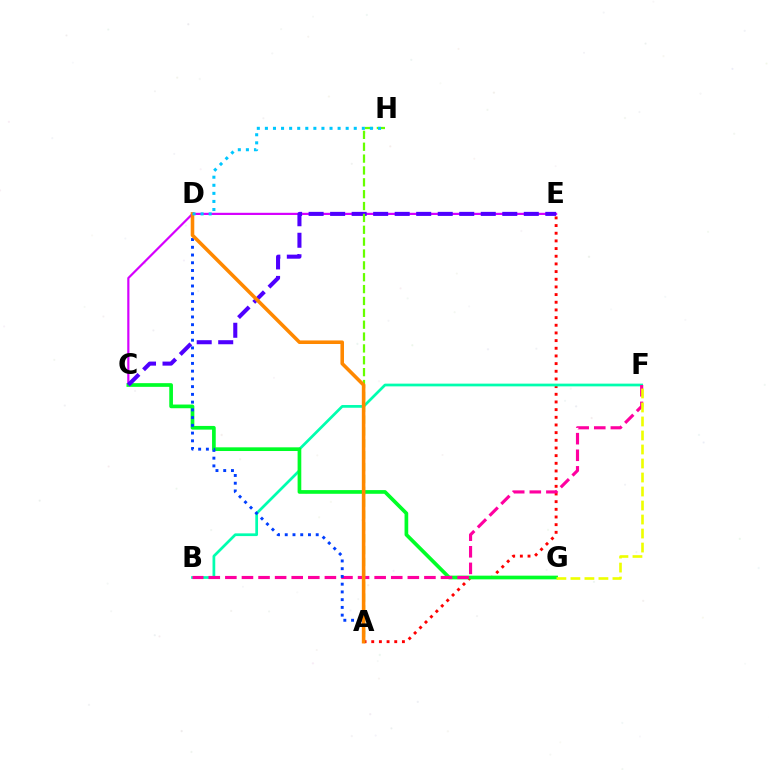{('A', 'E'): [{'color': '#ff0000', 'line_style': 'dotted', 'thickness': 2.08}], ('B', 'F'): [{'color': '#00ffaf', 'line_style': 'solid', 'thickness': 1.96}, {'color': '#ff00a0', 'line_style': 'dashed', 'thickness': 2.25}], ('C', 'E'): [{'color': '#d600ff', 'line_style': 'solid', 'thickness': 1.57}, {'color': '#4f00ff', 'line_style': 'dashed', 'thickness': 2.92}], ('C', 'G'): [{'color': '#00ff27', 'line_style': 'solid', 'thickness': 2.66}], ('A', 'D'): [{'color': '#003fff', 'line_style': 'dotted', 'thickness': 2.1}, {'color': '#ff8800', 'line_style': 'solid', 'thickness': 2.57}], ('A', 'H'): [{'color': '#66ff00', 'line_style': 'dashed', 'thickness': 1.61}], ('F', 'G'): [{'color': '#eeff00', 'line_style': 'dashed', 'thickness': 1.9}], ('D', 'H'): [{'color': '#00c7ff', 'line_style': 'dotted', 'thickness': 2.19}]}